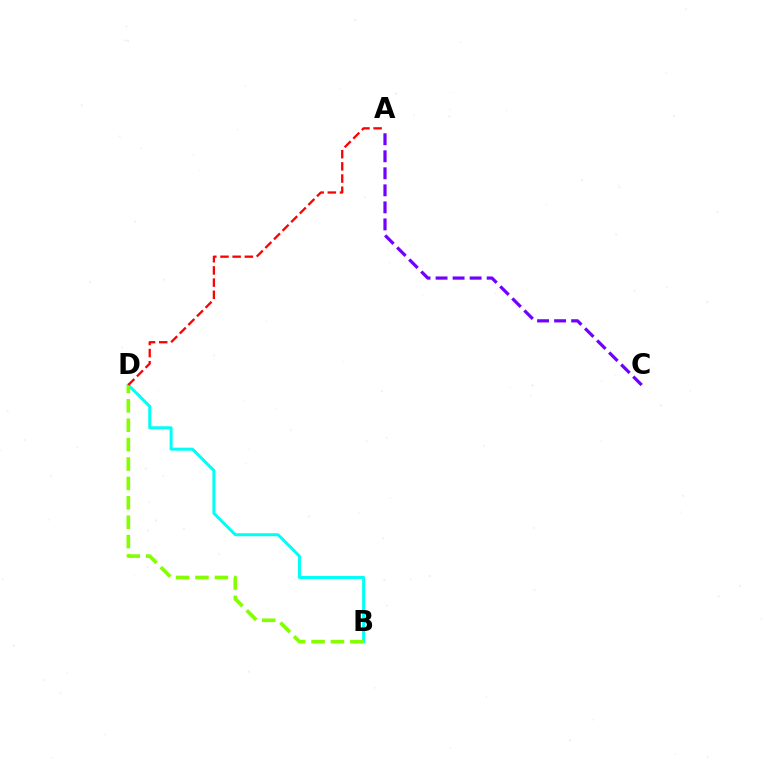{('B', 'D'): [{'color': '#00fff6', 'line_style': 'solid', 'thickness': 2.16}, {'color': '#84ff00', 'line_style': 'dashed', 'thickness': 2.64}], ('A', 'C'): [{'color': '#7200ff', 'line_style': 'dashed', 'thickness': 2.31}], ('A', 'D'): [{'color': '#ff0000', 'line_style': 'dashed', 'thickness': 1.65}]}